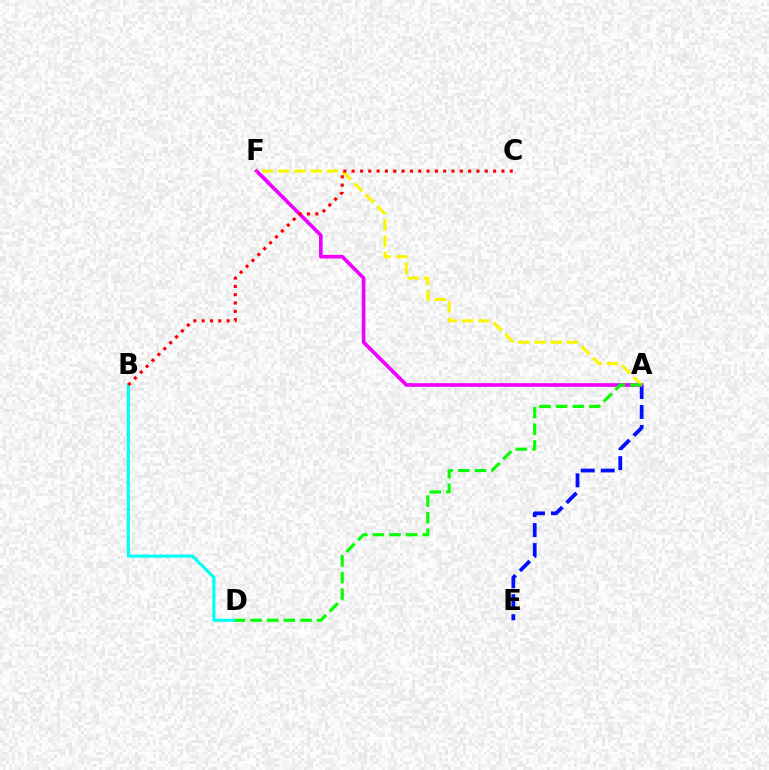{('A', 'E'): [{'color': '#0010ff', 'line_style': 'dashed', 'thickness': 2.72}], ('A', 'F'): [{'color': '#ee00ff', 'line_style': 'solid', 'thickness': 2.63}, {'color': '#fcf500', 'line_style': 'dashed', 'thickness': 2.21}], ('B', 'D'): [{'color': '#00fff6', 'line_style': 'solid', 'thickness': 2.25}], ('A', 'D'): [{'color': '#08ff00', 'line_style': 'dashed', 'thickness': 2.26}], ('B', 'C'): [{'color': '#ff0000', 'line_style': 'dotted', 'thickness': 2.26}]}